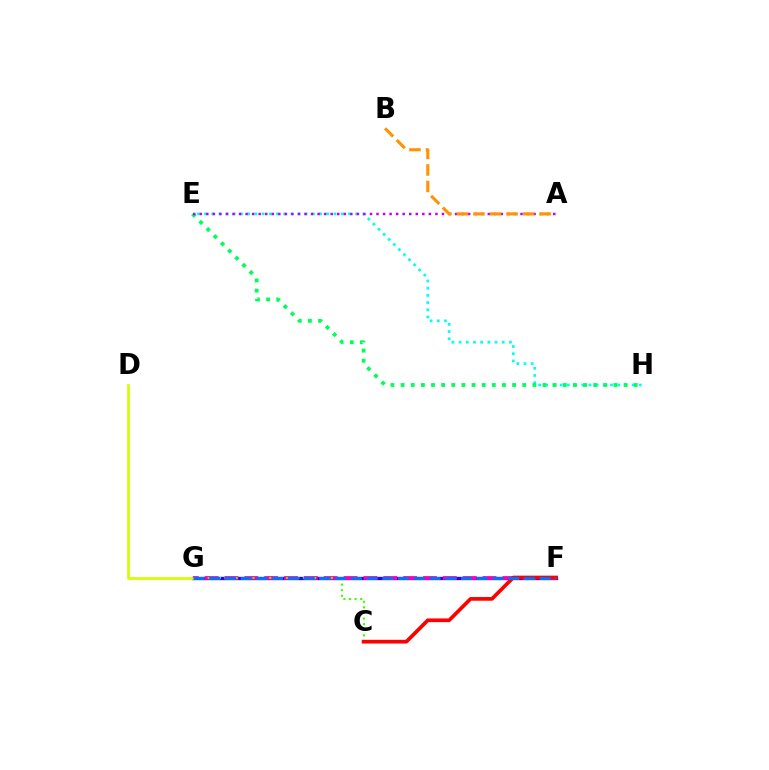{('F', 'G'): [{'color': '#2500ff', 'line_style': 'solid', 'thickness': 2.4}, {'color': '#ff00ac', 'line_style': 'dashed', 'thickness': 2.7}, {'color': '#0074ff', 'line_style': 'dashed', 'thickness': 2.14}], ('E', 'H'): [{'color': '#00fff6', 'line_style': 'dotted', 'thickness': 1.95}, {'color': '#00ff5c', 'line_style': 'dotted', 'thickness': 2.75}], ('C', 'G'): [{'color': '#3dff00', 'line_style': 'dotted', 'thickness': 1.52}], ('A', 'E'): [{'color': '#b900ff', 'line_style': 'dotted', 'thickness': 1.78}], ('A', 'B'): [{'color': '#ff9400', 'line_style': 'dashed', 'thickness': 2.24}], ('C', 'F'): [{'color': '#ff0000', 'line_style': 'solid', 'thickness': 2.66}], ('D', 'G'): [{'color': '#d1ff00', 'line_style': 'solid', 'thickness': 1.94}]}